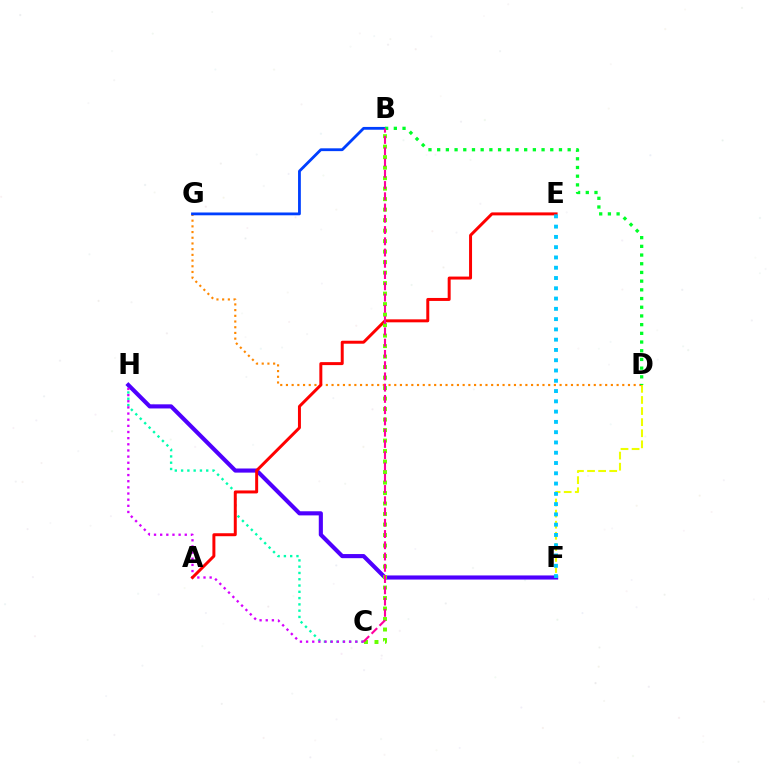{('C', 'H'): [{'color': '#00ffaf', 'line_style': 'dotted', 'thickness': 1.71}, {'color': '#d600ff', 'line_style': 'dotted', 'thickness': 1.67}], ('D', 'F'): [{'color': '#eeff00', 'line_style': 'dashed', 'thickness': 1.51}], ('D', 'G'): [{'color': '#ff8800', 'line_style': 'dotted', 'thickness': 1.55}], ('F', 'H'): [{'color': '#4f00ff', 'line_style': 'solid', 'thickness': 2.97}], ('A', 'E'): [{'color': '#ff0000', 'line_style': 'solid', 'thickness': 2.14}], ('B', 'C'): [{'color': '#66ff00', 'line_style': 'dotted', 'thickness': 2.85}, {'color': '#ff00a0', 'line_style': 'dashed', 'thickness': 1.53}], ('E', 'F'): [{'color': '#00c7ff', 'line_style': 'dotted', 'thickness': 2.79}], ('B', 'G'): [{'color': '#003fff', 'line_style': 'solid', 'thickness': 2.02}], ('B', 'D'): [{'color': '#00ff27', 'line_style': 'dotted', 'thickness': 2.36}]}